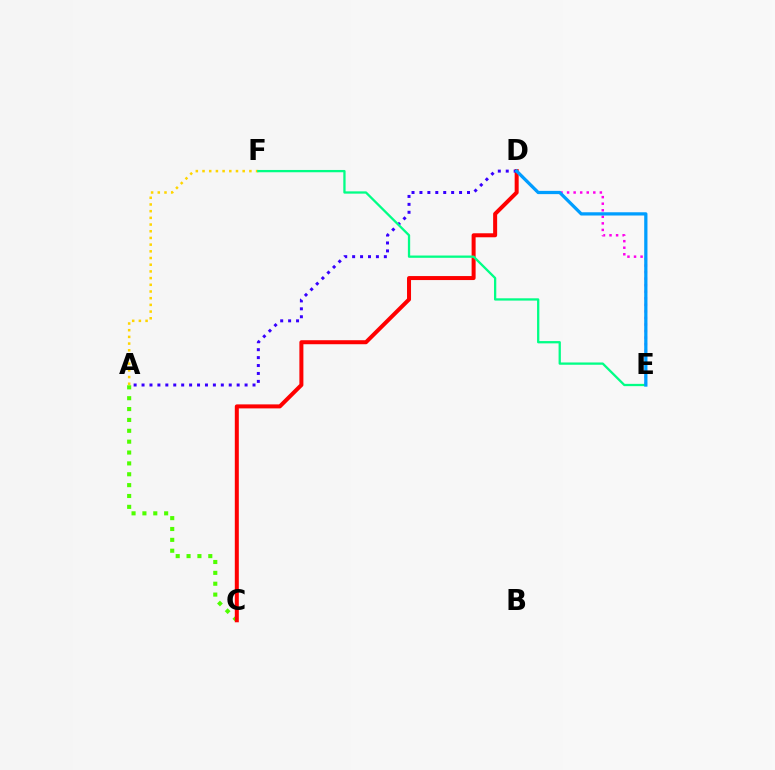{('A', 'C'): [{'color': '#4fff00', 'line_style': 'dotted', 'thickness': 2.95}], ('A', 'F'): [{'color': '#ffd500', 'line_style': 'dotted', 'thickness': 1.82}], ('C', 'D'): [{'color': '#ff0000', 'line_style': 'solid', 'thickness': 2.88}], ('D', 'E'): [{'color': '#ff00ed', 'line_style': 'dotted', 'thickness': 1.78}, {'color': '#009eff', 'line_style': 'solid', 'thickness': 2.34}], ('A', 'D'): [{'color': '#3700ff', 'line_style': 'dotted', 'thickness': 2.15}], ('E', 'F'): [{'color': '#00ff86', 'line_style': 'solid', 'thickness': 1.65}]}